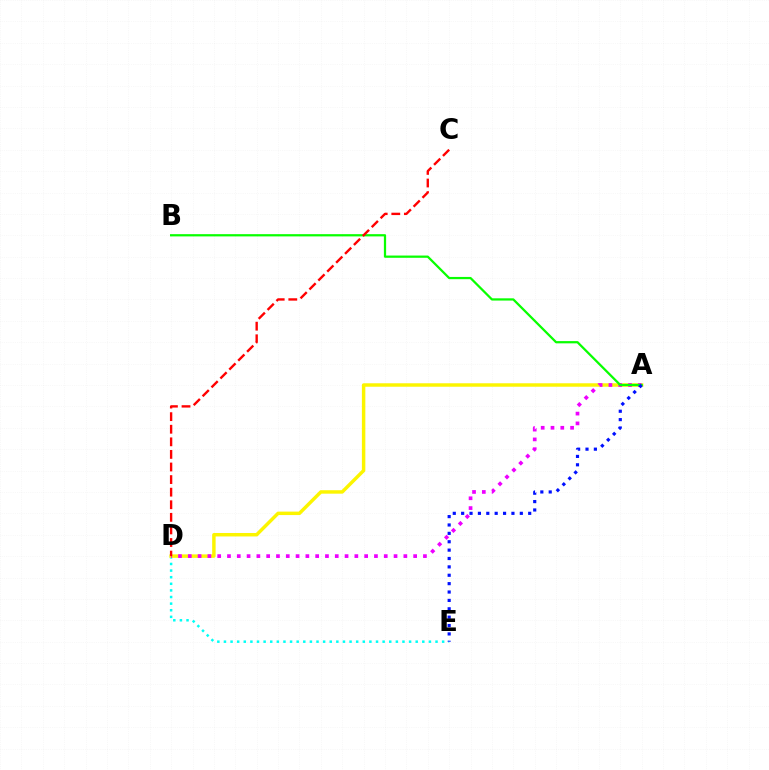{('D', 'E'): [{'color': '#00fff6', 'line_style': 'dotted', 'thickness': 1.8}], ('A', 'D'): [{'color': '#fcf500', 'line_style': 'solid', 'thickness': 2.49}, {'color': '#ee00ff', 'line_style': 'dotted', 'thickness': 2.66}], ('A', 'B'): [{'color': '#08ff00', 'line_style': 'solid', 'thickness': 1.62}], ('C', 'D'): [{'color': '#ff0000', 'line_style': 'dashed', 'thickness': 1.71}], ('A', 'E'): [{'color': '#0010ff', 'line_style': 'dotted', 'thickness': 2.28}]}